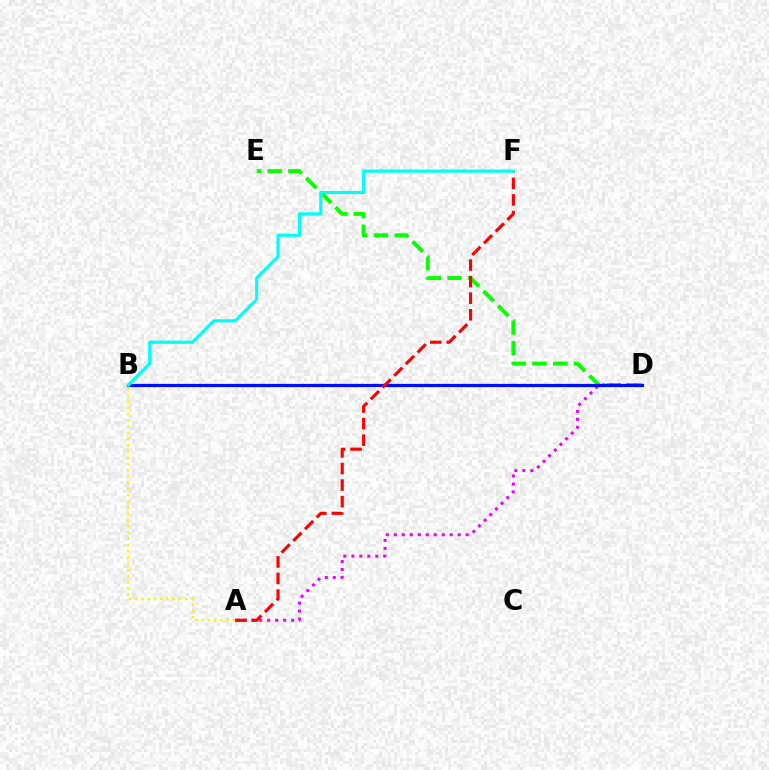{('D', 'E'): [{'color': '#08ff00', 'line_style': 'dashed', 'thickness': 2.82}], ('A', 'D'): [{'color': '#ee00ff', 'line_style': 'dotted', 'thickness': 2.17}], ('A', 'B'): [{'color': '#fcf500', 'line_style': 'dotted', 'thickness': 1.69}], ('B', 'D'): [{'color': '#0010ff', 'line_style': 'solid', 'thickness': 2.31}], ('A', 'F'): [{'color': '#ff0000', 'line_style': 'dashed', 'thickness': 2.25}], ('B', 'F'): [{'color': '#00fff6', 'line_style': 'solid', 'thickness': 2.28}]}